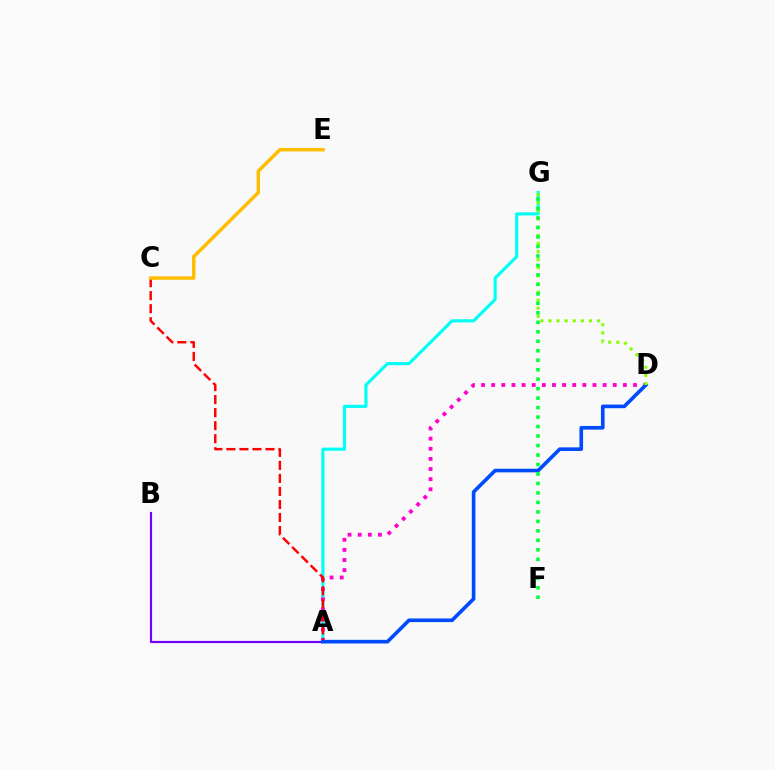{('A', 'G'): [{'color': '#00fff6', 'line_style': 'solid', 'thickness': 2.25}], ('A', 'D'): [{'color': '#ff00cf', 'line_style': 'dotted', 'thickness': 2.75}, {'color': '#004bff', 'line_style': 'solid', 'thickness': 2.62}], ('A', 'B'): [{'color': '#7200ff', 'line_style': 'solid', 'thickness': 1.56}], ('A', 'C'): [{'color': '#ff0000', 'line_style': 'dashed', 'thickness': 1.77}], ('C', 'E'): [{'color': '#ffbd00', 'line_style': 'solid', 'thickness': 2.49}], ('D', 'G'): [{'color': '#84ff00', 'line_style': 'dotted', 'thickness': 2.2}], ('F', 'G'): [{'color': '#00ff39', 'line_style': 'dotted', 'thickness': 2.58}]}